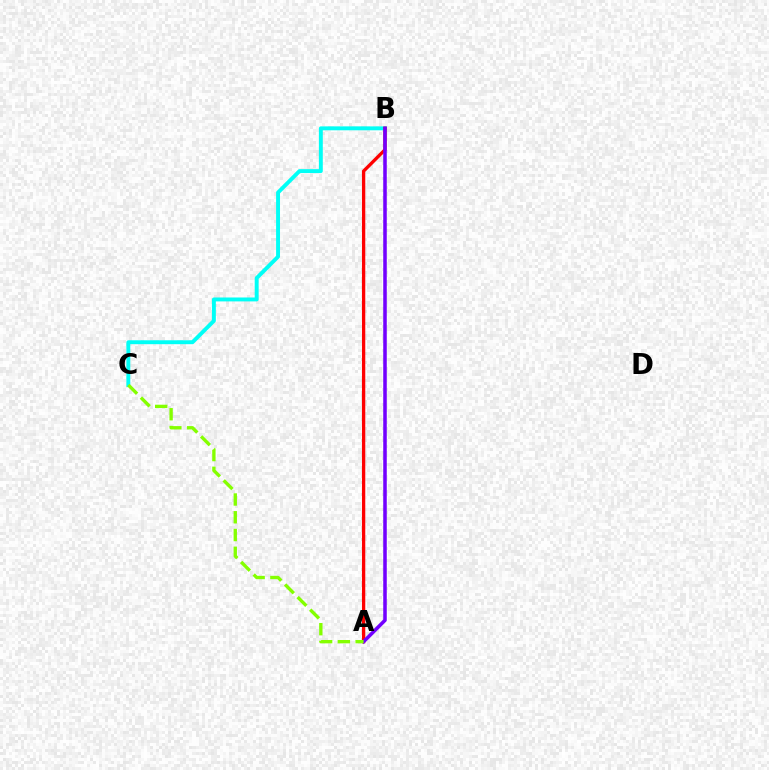{('B', 'C'): [{'color': '#00fff6', 'line_style': 'solid', 'thickness': 2.82}], ('A', 'B'): [{'color': '#ff0000', 'line_style': 'solid', 'thickness': 2.38}, {'color': '#7200ff', 'line_style': 'solid', 'thickness': 2.55}], ('A', 'C'): [{'color': '#84ff00', 'line_style': 'dashed', 'thickness': 2.41}]}